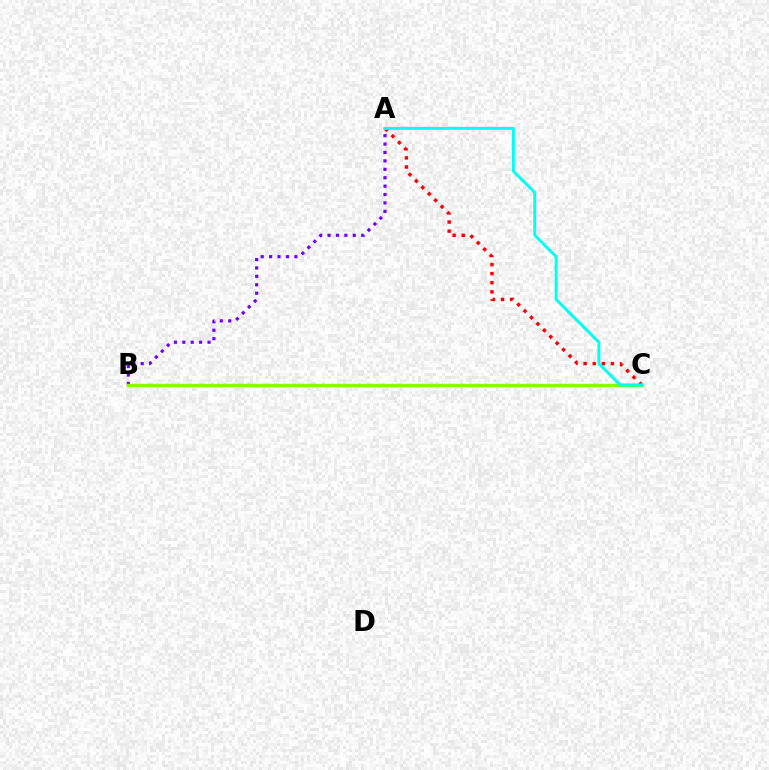{('A', 'B'): [{'color': '#7200ff', 'line_style': 'dotted', 'thickness': 2.29}], ('A', 'C'): [{'color': '#ff0000', 'line_style': 'dotted', 'thickness': 2.47}, {'color': '#00fff6', 'line_style': 'solid', 'thickness': 2.13}], ('B', 'C'): [{'color': '#84ff00', 'line_style': 'solid', 'thickness': 2.45}]}